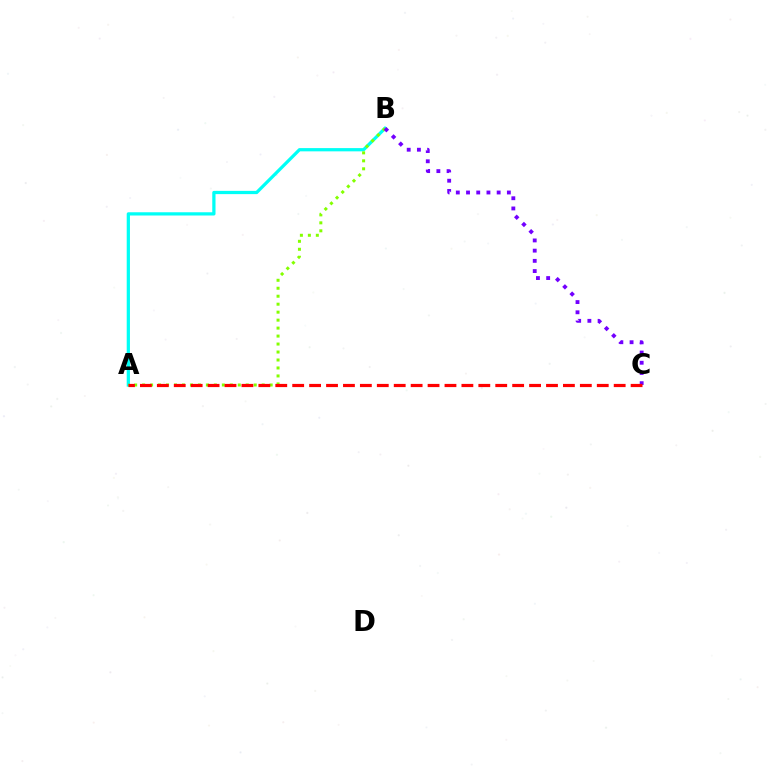{('A', 'B'): [{'color': '#00fff6', 'line_style': 'solid', 'thickness': 2.33}, {'color': '#84ff00', 'line_style': 'dotted', 'thickness': 2.17}], ('B', 'C'): [{'color': '#7200ff', 'line_style': 'dotted', 'thickness': 2.77}], ('A', 'C'): [{'color': '#ff0000', 'line_style': 'dashed', 'thickness': 2.3}]}